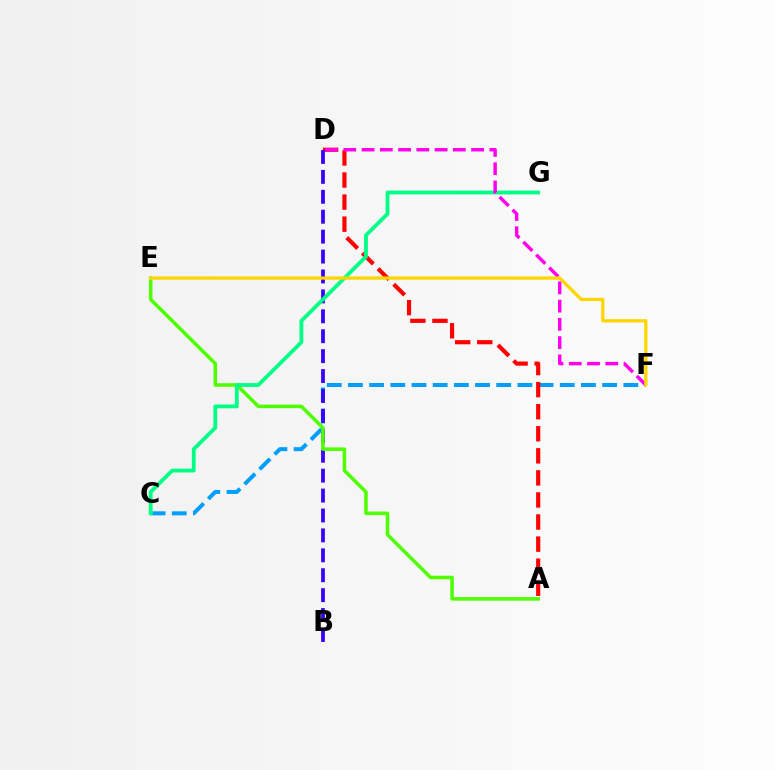{('C', 'F'): [{'color': '#009eff', 'line_style': 'dashed', 'thickness': 2.88}], ('A', 'D'): [{'color': '#ff0000', 'line_style': 'dashed', 'thickness': 3.0}], ('B', 'D'): [{'color': '#3700ff', 'line_style': 'dashed', 'thickness': 2.71}], ('A', 'E'): [{'color': '#4fff00', 'line_style': 'solid', 'thickness': 2.56}], ('C', 'G'): [{'color': '#00ff86', 'line_style': 'solid', 'thickness': 2.74}], ('D', 'F'): [{'color': '#ff00ed', 'line_style': 'dashed', 'thickness': 2.48}], ('E', 'F'): [{'color': '#ffd500', 'line_style': 'solid', 'thickness': 2.35}]}